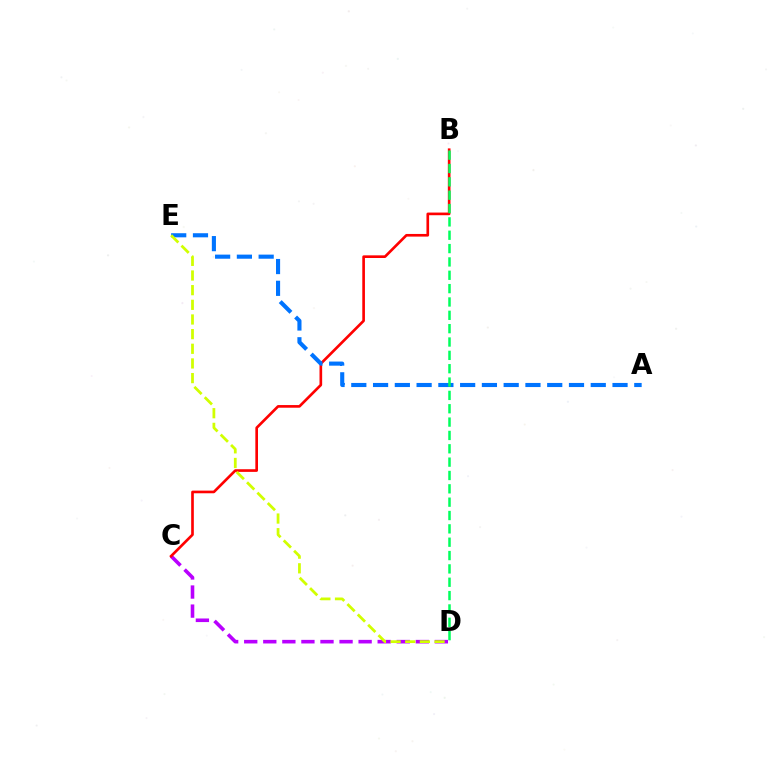{('C', 'D'): [{'color': '#b900ff', 'line_style': 'dashed', 'thickness': 2.59}], ('B', 'C'): [{'color': '#ff0000', 'line_style': 'solid', 'thickness': 1.91}], ('A', 'E'): [{'color': '#0074ff', 'line_style': 'dashed', 'thickness': 2.96}], ('D', 'E'): [{'color': '#d1ff00', 'line_style': 'dashed', 'thickness': 1.99}], ('B', 'D'): [{'color': '#00ff5c', 'line_style': 'dashed', 'thickness': 1.81}]}